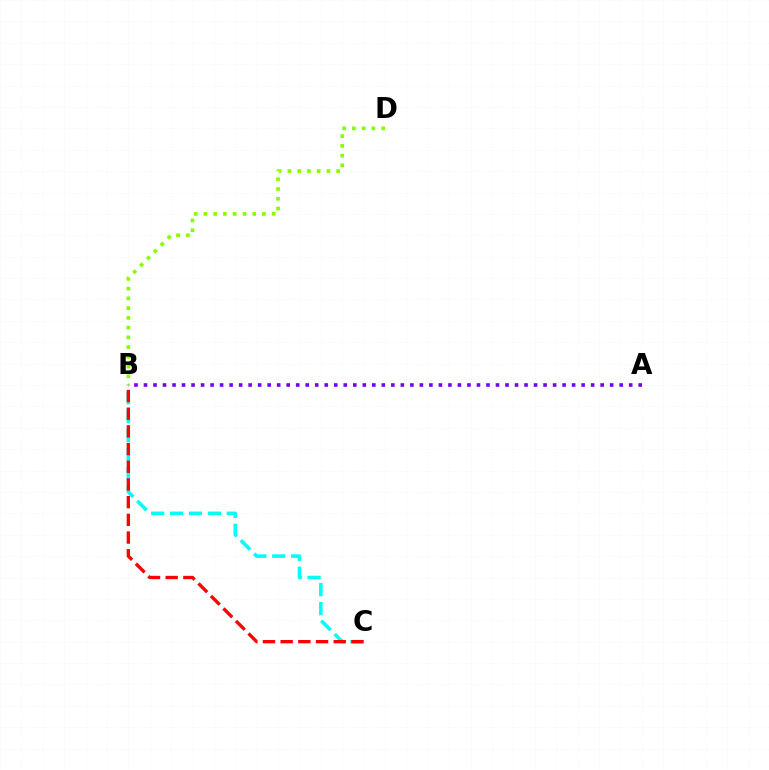{('B', 'D'): [{'color': '#84ff00', 'line_style': 'dotted', 'thickness': 2.65}], ('A', 'B'): [{'color': '#7200ff', 'line_style': 'dotted', 'thickness': 2.58}], ('B', 'C'): [{'color': '#00fff6', 'line_style': 'dashed', 'thickness': 2.57}, {'color': '#ff0000', 'line_style': 'dashed', 'thickness': 2.4}]}